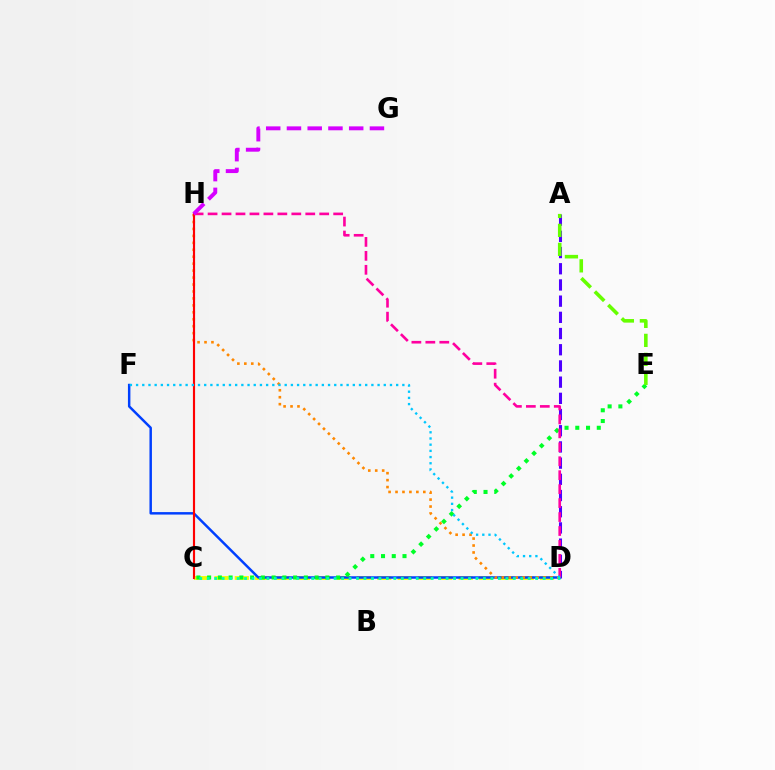{('C', 'D'): [{'color': '#eeff00', 'line_style': 'dashed', 'thickness': 2.76}, {'color': '#00ffaf', 'line_style': 'dotted', 'thickness': 2.03}], ('D', 'F'): [{'color': '#003fff', 'line_style': 'solid', 'thickness': 1.78}, {'color': '#00c7ff', 'line_style': 'dotted', 'thickness': 1.68}], ('D', 'H'): [{'color': '#ff8800', 'line_style': 'dotted', 'thickness': 1.89}, {'color': '#ff00a0', 'line_style': 'dashed', 'thickness': 1.9}], ('A', 'D'): [{'color': '#4f00ff', 'line_style': 'dashed', 'thickness': 2.2}], ('C', 'E'): [{'color': '#00ff27', 'line_style': 'dotted', 'thickness': 2.92}], ('C', 'H'): [{'color': '#ff0000', 'line_style': 'solid', 'thickness': 1.54}], ('G', 'H'): [{'color': '#d600ff', 'line_style': 'dashed', 'thickness': 2.82}], ('A', 'E'): [{'color': '#66ff00', 'line_style': 'dashed', 'thickness': 2.58}]}